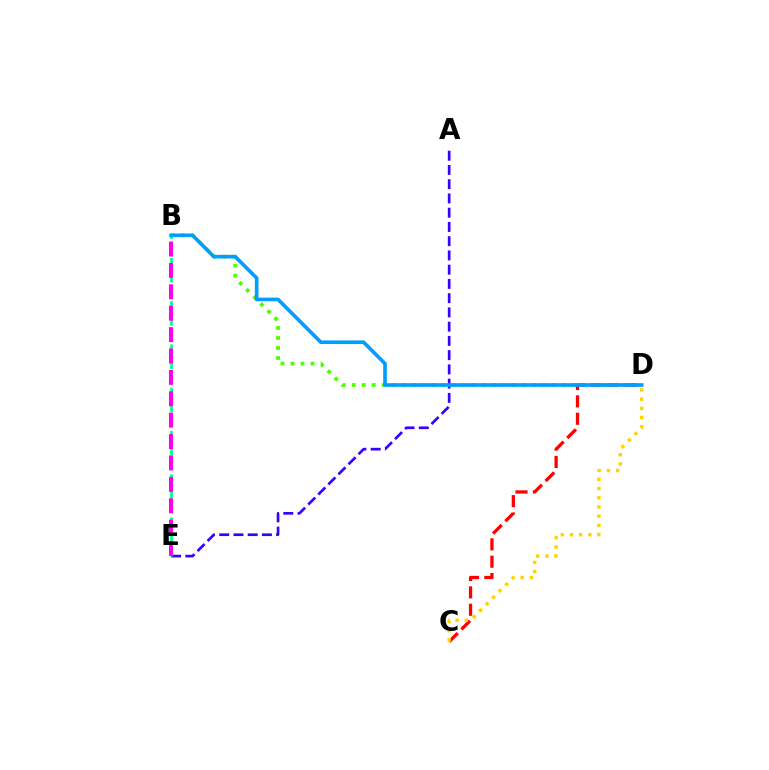{('A', 'E'): [{'color': '#3700ff', 'line_style': 'dashed', 'thickness': 1.94}], ('B', 'D'): [{'color': '#4fff00', 'line_style': 'dotted', 'thickness': 2.72}, {'color': '#009eff', 'line_style': 'solid', 'thickness': 2.62}], ('C', 'D'): [{'color': '#ff0000', 'line_style': 'dashed', 'thickness': 2.36}, {'color': '#ffd500', 'line_style': 'dotted', 'thickness': 2.5}], ('B', 'E'): [{'color': '#00ff86', 'line_style': 'dashed', 'thickness': 1.96}, {'color': '#ff00ed', 'line_style': 'dashed', 'thickness': 2.91}]}